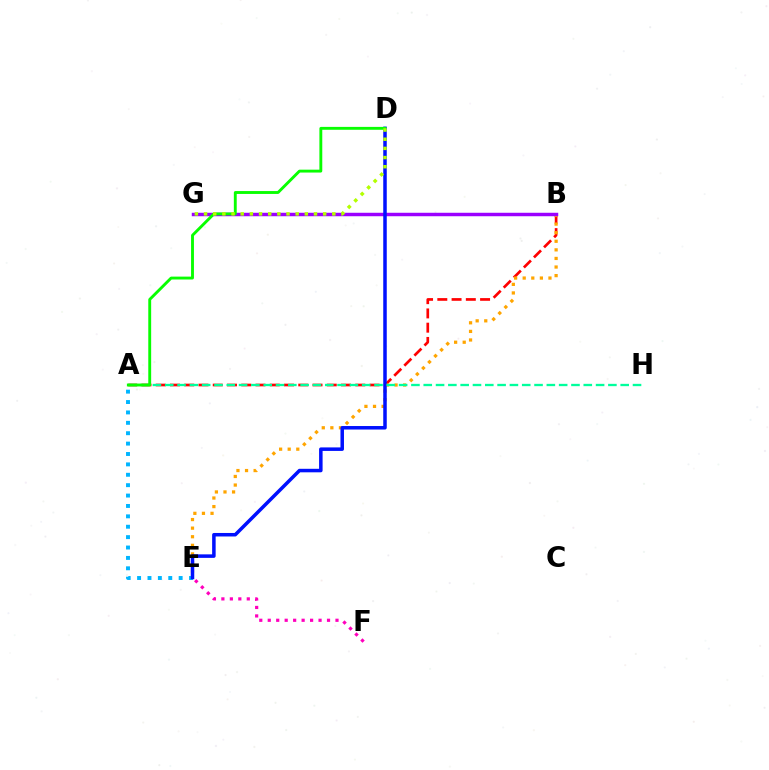{('A', 'B'): [{'color': '#ff0000', 'line_style': 'dashed', 'thickness': 1.94}], ('A', 'E'): [{'color': '#00b5ff', 'line_style': 'dotted', 'thickness': 2.82}], ('E', 'F'): [{'color': '#ff00bd', 'line_style': 'dotted', 'thickness': 2.3}], ('B', 'E'): [{'color': '#ffa500', 'line_style': 'dotted', 'thickness': 2.33}], ('B', 'G'): [{'color': '#9b00ff', 'line_style': 'solid', 'thickness': 2.49}], ('D', 'E'): [{'color': '#0010ff', 'line_style': 'solid', 'thickness': 2.53}], ('A', 'H'): [{'color': '#00ff9d', 'line_style': 'dashed', 'thickness': 1.67}], ('A', 'D'): [{'color': '#08ff00', 'line_style': 'solid', 'thickness': 2.07}], ('D', 'G'): [{'color': '#b3ff00', 'line_style': 'dotted', 'thickness': 2.49}]}